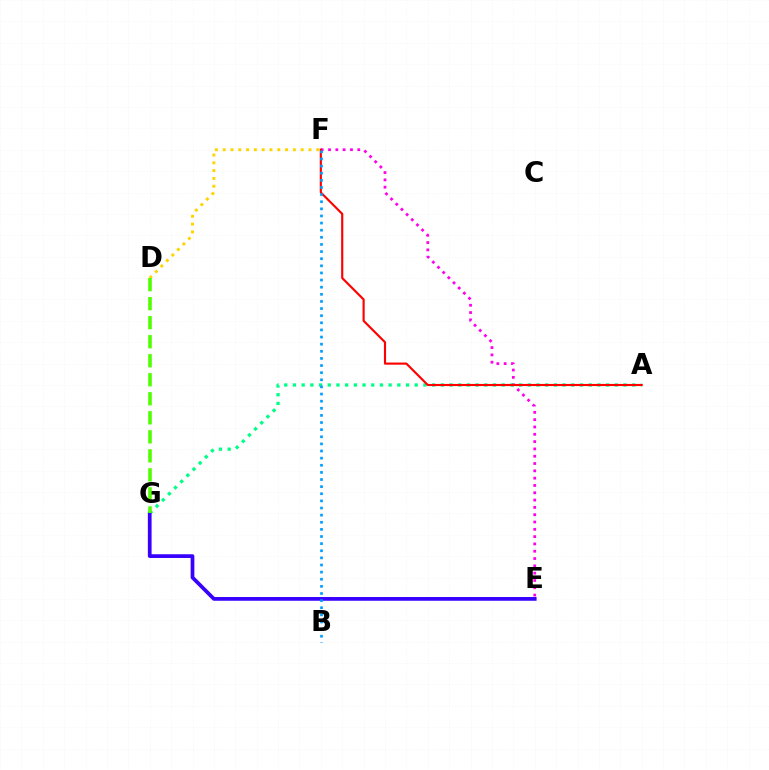{('E', 'F'): [{'color': '#ff00ed', 'line_style': 'dotted', 'thickness': 1.99}], ('A', 'G'): [{'color': '#00ff86', 'line_style': 'dotted', 'thickness': 2.36}], ('A', 'F'): [{'color': '#ff0000', 'line_style': 'solid', 'thickness': 1.54}], ('D', 'F'): [{'color': '#ffd500', 'line_style': 'dotted', 'thickness': 2.12}], ('E', 'G'): [{'color': '#3700ff', 'line_style': 'solid', 'thickness': 2.68}], ('B', 'F'): [{'color': '#009eff', 'line_style': 'dotted', 'thickness': 1.94}], ('D', 'G'): [{'color': '#4fff00', 'line_style': 'dashed', 'thickness': 2.58}]}